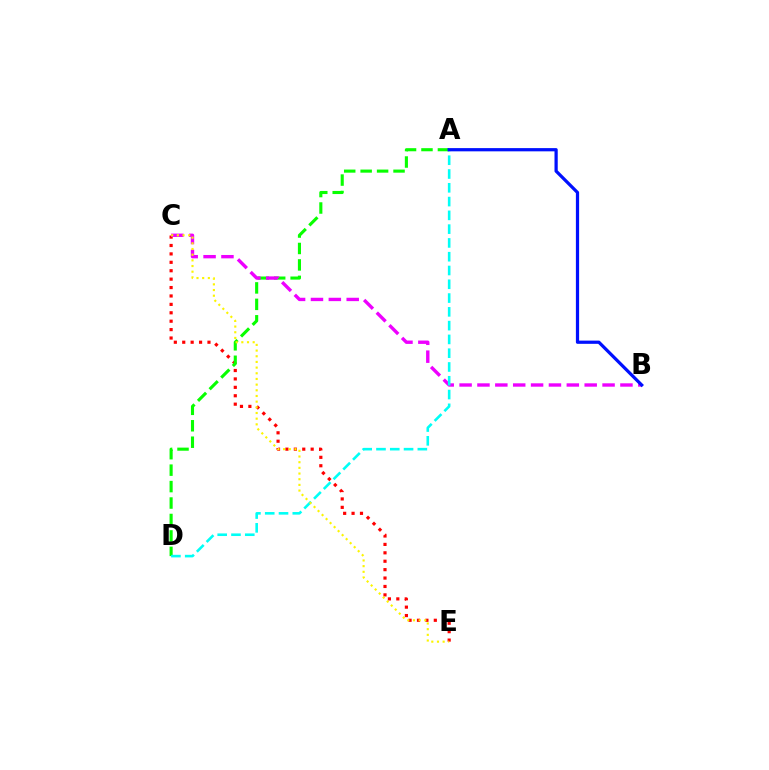{('C', 'E'): [{'color': '#ff0000', 'line_style': 'dotted', 'thickness': 2.29}, {'color': '#fcf500', 'line_style': 'dotted', 'thickness': 1.54}], ('A', 'D'): [{'color': '#08ff00', 'line_style': 'dashed', 'thickness': 2.23}, {'color': '#00fff6', 'line_style': 'dashed', 'thickness': 1.87}], ('B', 'C'): [{'color': '#ee00ff', 'line_style': 'dashed', 'thickness': 2.43}], ('A', 'B'): [{'color': '#0010ff', 'line_style': 'solid', 'thickness': 2.32}]}